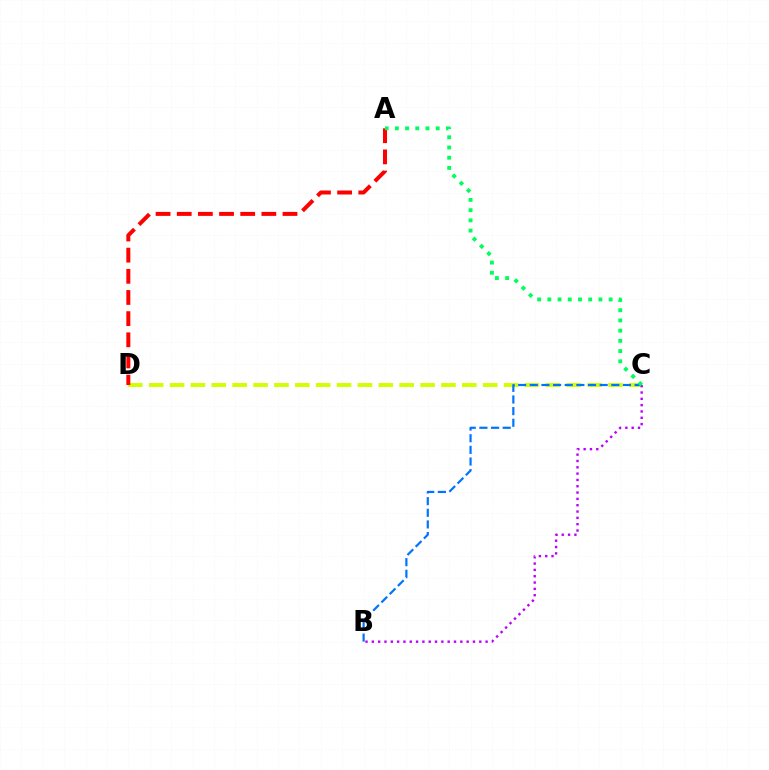{('C', 'D'): [{'color': '#d1ff00', 'line_style': 'dashed', 'thickness': 2.84}], ('B', 'C'): [{'color': '#0074ff', 'line_style': 'dashed', 'thickness': 1.58}, {'color': '#b900ff', 'line_style': 'dotted', 'thickness': 1.72}], ('A', 'D'): [{'color': '#ff0000', 'line_style': 'dashed', 'thickness': 2.87}], ('A', 'C'): [{'color': '#00ff5c', 'line_style': 'dotted', 'thickness': 2.78}]}